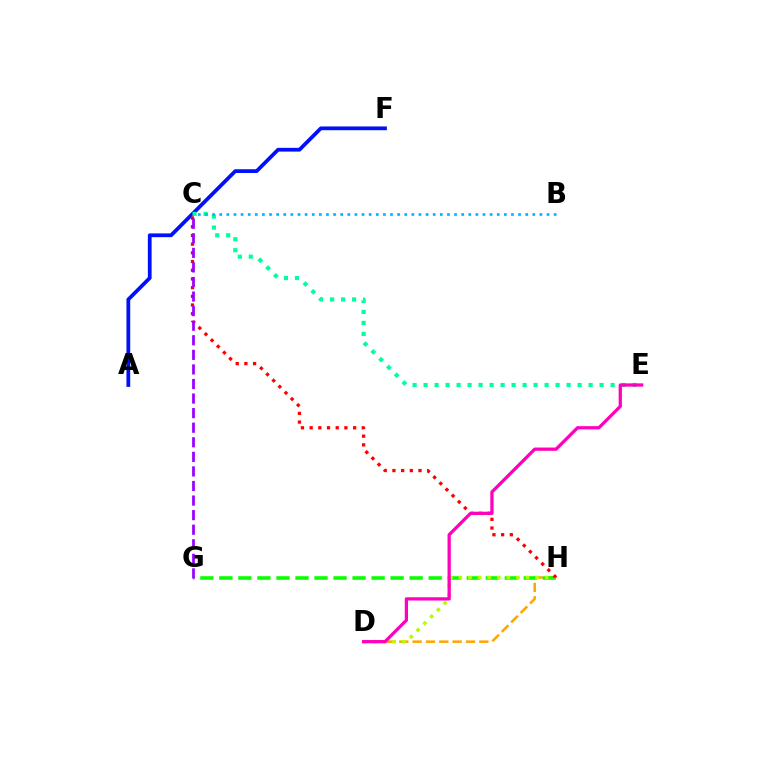{('D', 'H'): [{'color': '#ffa500', 'line_style': 'dashed', 'thickness': 1.81}, {'color': '#b3ff00', 'line_style': 'dotted', 'thickness': 2.6}], ('G', 'H'): [{'color': '#08ff00', 'line_style': 'dashed', 'thickness': 2.58}], ('A', 'F'): [{'color': '#0010ff', 'line_style': 'solid', 'thickness': 2.71}], ('C', 'E'): [{'color': '#00ff9d', 'line_style': 'dotted', 'thickness': 2.99}], ('C', 'H'): [{'color': '#ff0000', 'line_style': 'dotted', 'thickness': 2.36}], ('C', 'G'): [{'color': '#9b00ff', 'line_style': 'dashed', 'thickness': 1.98}], ('D', 'E'): [{'color': '#ff00bd', 'line_style': 'solid', 'thickness': 2.35}], ('B', 'C'): [{'color': '#00b5ff', 'line_style': 'dotted', 'thickness': 1.93}]}